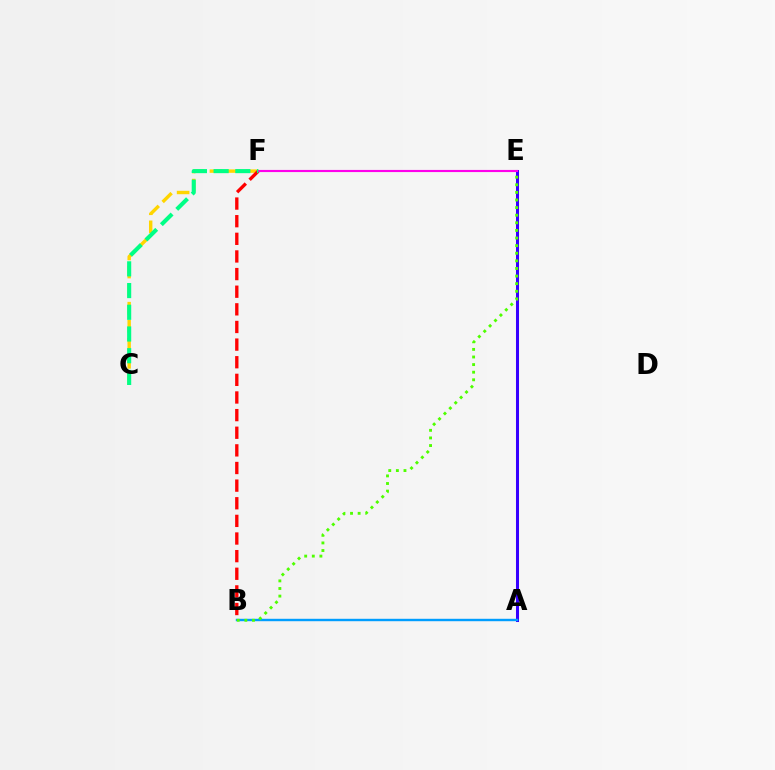{('A', 'E'): [{'color': '#3700ff', 'line_style': 'solid', 'thickness': 2.18}], ('C', 'F'): [{'color': '#ffd500', 'line_style': 'dashed', 'thickness': 2.45}, {'color': '#00ff86', 'line_style': 'dashed', 'thickness': 2.95}], ('A', 'B'): [{'color': '#009eff', 'line_style': 'solid', 'thickness': 1.74}], ('B', 'F'): [{'color': '#ff0000', 'line_style': 'dashed', 'thickness': 2.39}], ('E', 'F'): [{'color': '#ff00ed', 'line_style': 'solid', 'thickness': 1.54}], ('B', 'E'): [{'color': '#4fff00', 'line_style': 'dotted', 'thickness': 2.07}]}